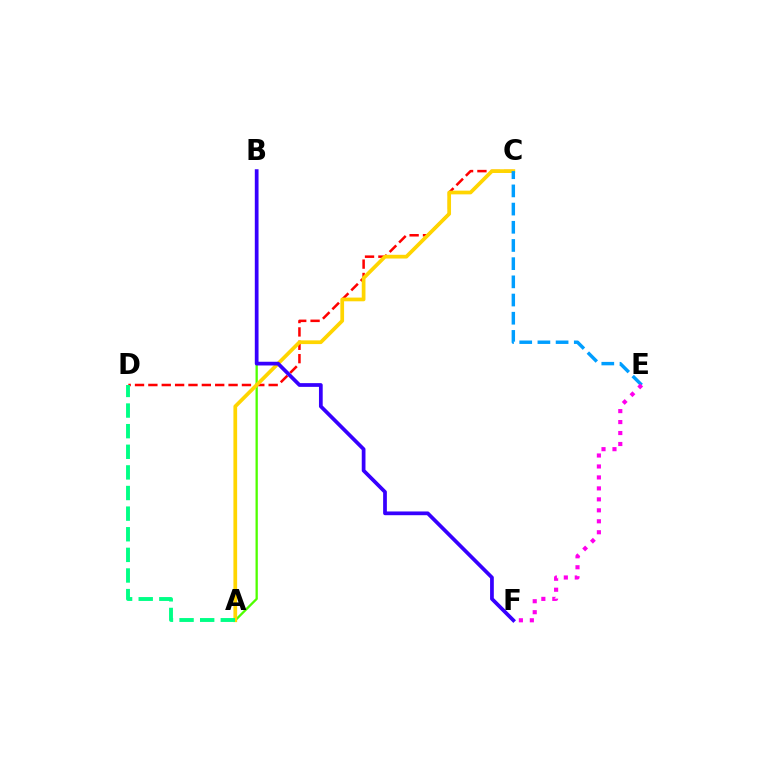{('C', 'D'): [{'color': '#ff0000', 'line_style': 'dashed', 'thickness': 1.82}], ('A', 'B'): [{'color': '#4fff00', 'line_style': 'solid', 'thickness': 1.66}], ('A', 'C'): [{'color': '#ffd500', 'line_style': 'solid', 'thickness': 2.68}], ('B', 'F'): [{'color': '#3700ff', 'line_style': 'solid', 'thickness': 2.69}], ('A', 'D'): [{'color': '#00ff86', 'line_style': 'dashed', 'thickness': 2.8}], ('C', 'E'): [{'color': '#009eff', 'line_style': 'dashed', 'thickness': 2.47}], ('E', 'F'): [{'color': '#ff00ed', 'line_style': 'dotted', 'thickness': 2.98}]}